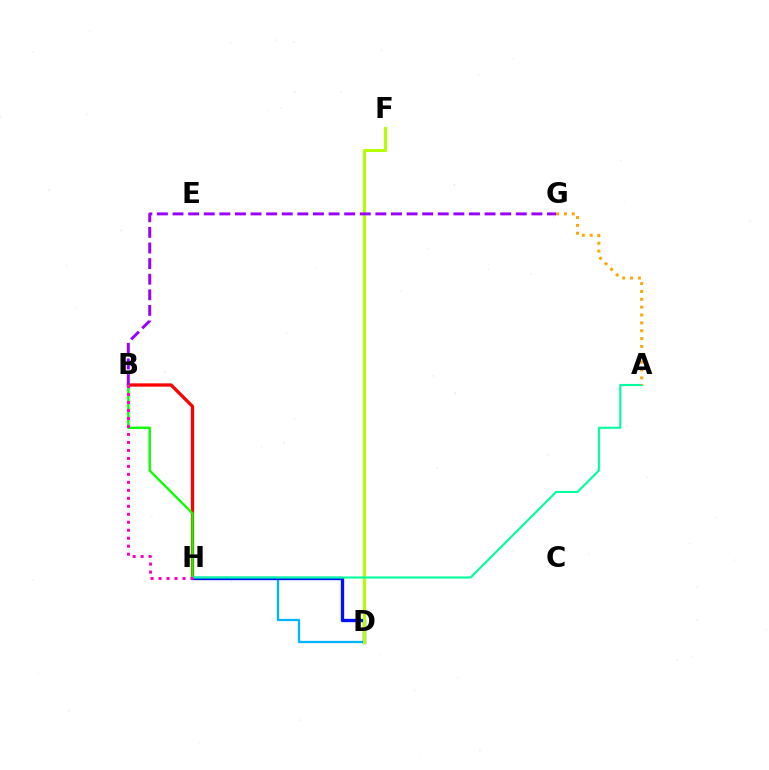{('D', 'H'): [{'color': '#00b5ff', 'line_style': 'solid', 'thickness': 1.64}, {'color': '#0010ff', 'line_style': 'solid', 'thickness': 2.39}], ('B', 'H'): [{'color': '#ff0000', 'line_style': 'solid', 'thickness': 2.37}, {'color': '#08ff00', 'line_style': 'solid', 'thickness': 1.7}, {'color': '#ff00bd', 'line_style': 'dotted', 'thickness': 2.17}], ('D', 'F'): [{'color': '#b3ff00', 'line_style': 'solid', 'thickness': 2.2}], ('B', 'G'): [{'color': '#9b00ff', 'line_style': 'dashed', 'thickness': 2.12}], ('A', 'H'): [{'color': '#00ff9d', 'line_style': 'solid', 'thickness': 1.53}], ('A', 'G'): [{'color': '#ffa500', 'line_style': 'dotted', 'thickness': 2.13}]}